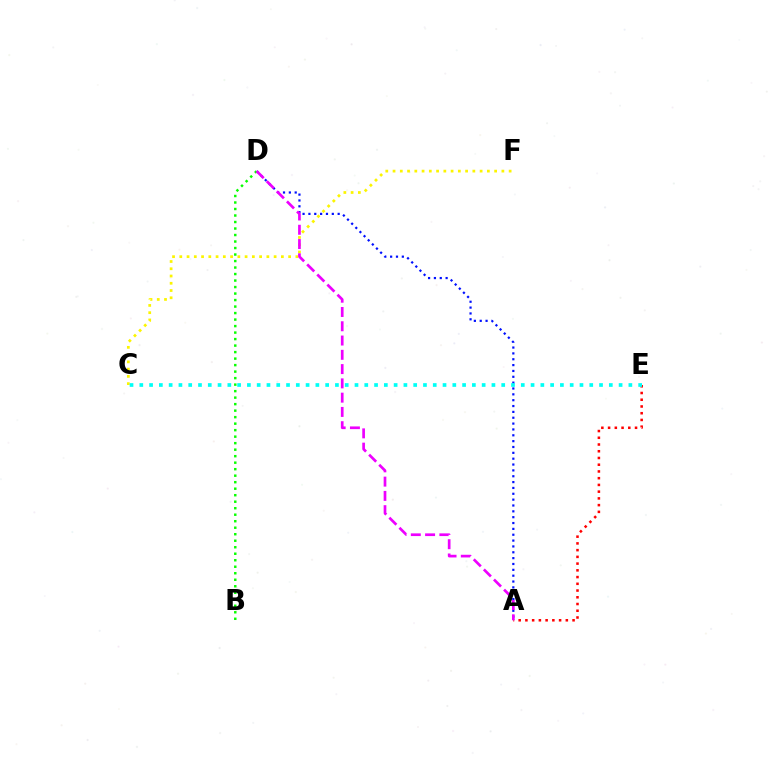{('C', 'F'): [{'color': '#fcf500', 'line_style': 'dotted', 'thickness': 1.97}], ('A', 'D'): [{'color': '#0010ff', 'line_style': 'dotted', 'thickness': 1.59}, {'color': '#ee00ff', 'line_style': 'dashed', 'thickness': 1.94}], ('A', 'E'): [{'color': '#ff0000', 'line_style': 'dotted', 'thickness': 1.83}], ('B', 'D'): [{'color': '#08ff00', 'line_style': 'dotted', 'thickness': 1.77}], ('C', 'E'): [{'color': '#00fff6', 'line_style': 'dotted', 'thickness': 2.66}]}